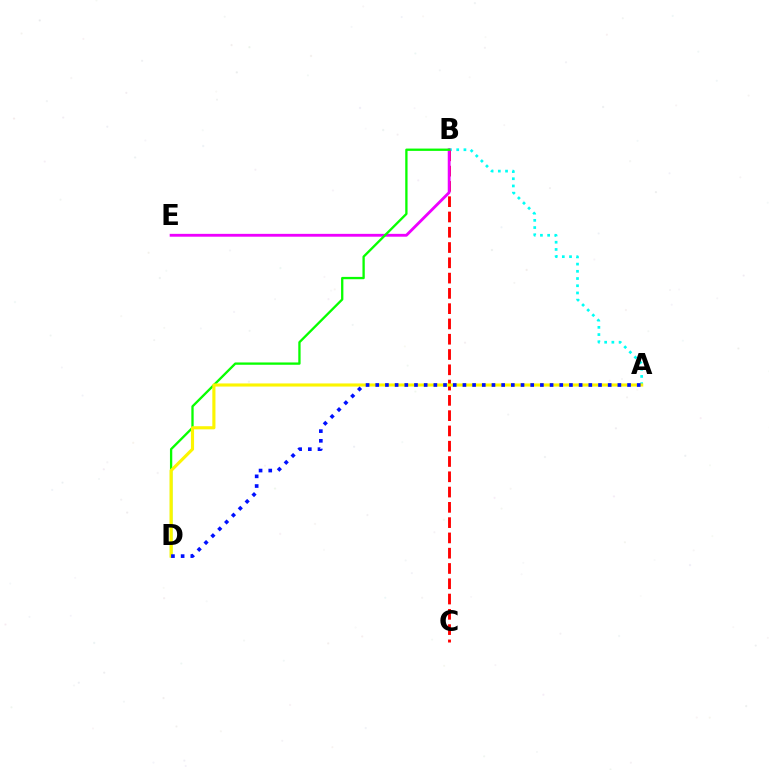{('A', 'B'): [{'color': '#00fff6', 'line_style': 'dotted', 'thickness': 1.96}], ('B', 'C'): [{'color': '#ff0000', 'line_style': 'dashed', 'thickness': 2.08}], ('B', 'E'): [{'color': '#ee00ff', 'line_style': 'solid', 'thickness': 2.05}], ('B', 'D'): [{'color': '#08ff00', 'line_style': 'solid', 'thickness': 1.67}], ('A', 'D'): [{'color': '#fcf500', 'line_style': 'solid', 'thickness': 2.25}, {'color': '#0010ff', 'line_style': 'dotted', 'thickness': 2.63}]}